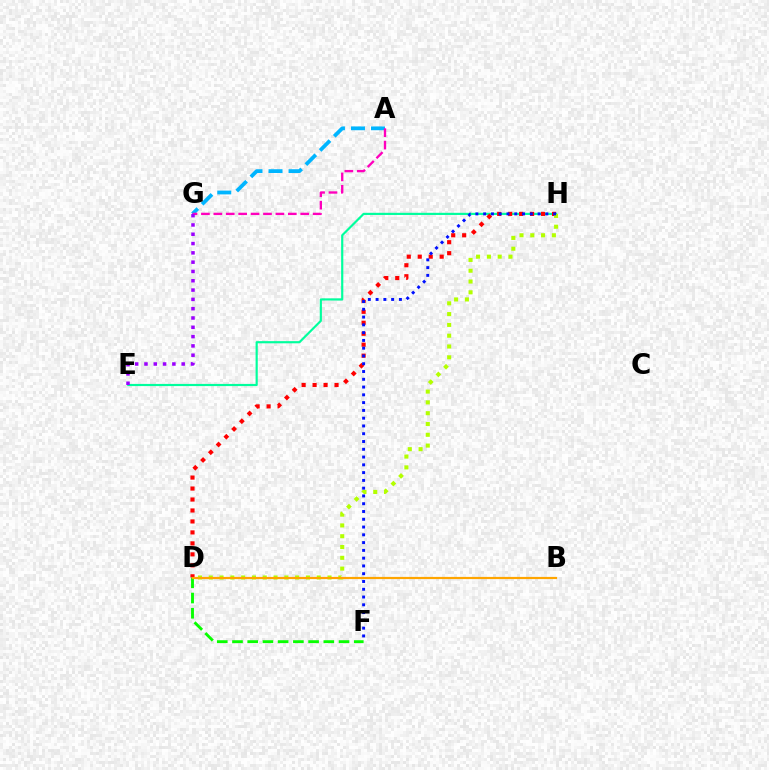{('A', 'G'): [{'color': '#00b5ff', 'line_style': 'dashed', 'thickness': 2.72}, {'color': '#ff00bd', 'line_style': 'dashed', 'thickness': 1.69}], ('E', 'H'): [{'color': '#00ff9d', 'line_style': 'solid', 'thickness': 1.56}], ('E', 'G'): [{'color': '#9b00ff', 'line_style': 'dotted', 'thickness': 2.53}], ('D', 'H'): [{'color': '#ff0000', 'line_style': 'dotted', 'thickness': 2.98}, {'color': '#b3ff00', 'line_style': 'dotted', 'thickness': 2.93}], ('D', 'F'): [{'color': '#08ff00', 'line_style': 'dashed', 'thickness': 2.07}], ('B', 'D'): [{'color': '#ffa500', 'line_style': 'solid', 'thickness': 1.58}], ('F', 'H'): [{'color': '#0010ff', 'line_style': 'dotted', 'thickness': 2.11}]}